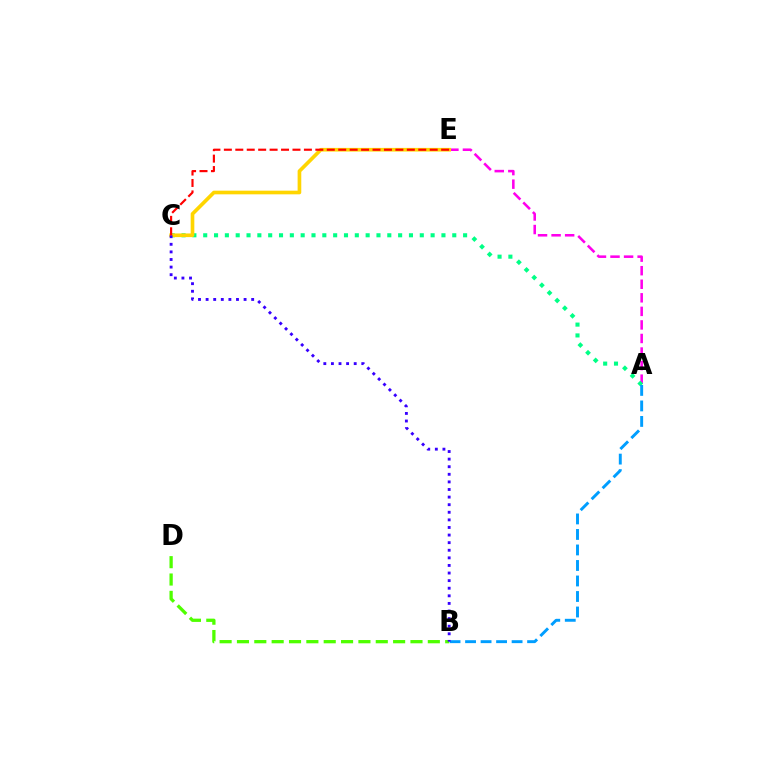{('A', 'E'): [{'color': '#ff00ed', 'line_style': 'dashed', 'thickness': 1.84}], ('A', 'C'): [{'color': '#00ff86', 'line_style': 'dotted', 'thickness': 2.94}], ('C', 'E'): [{'color': '#ffd500', 'line_style': 'solid', 'thickness': 2.64}, {'color': '#ff0000', 'line_style': 'dashed', 'thickness': 1.55}], ('B', 'D'): [{'color': '#4fff00', 'line_style': 'dashed', 'thickness': 2.36}], ('A', 'B'): [{'color': '#009eff', 'line_style': 'dashed', 'thickness': 2.11}], ('B', 'C'): [{'color': '#3700ff', 'line_style': 'dotted', 'thickness': 2.06}]}